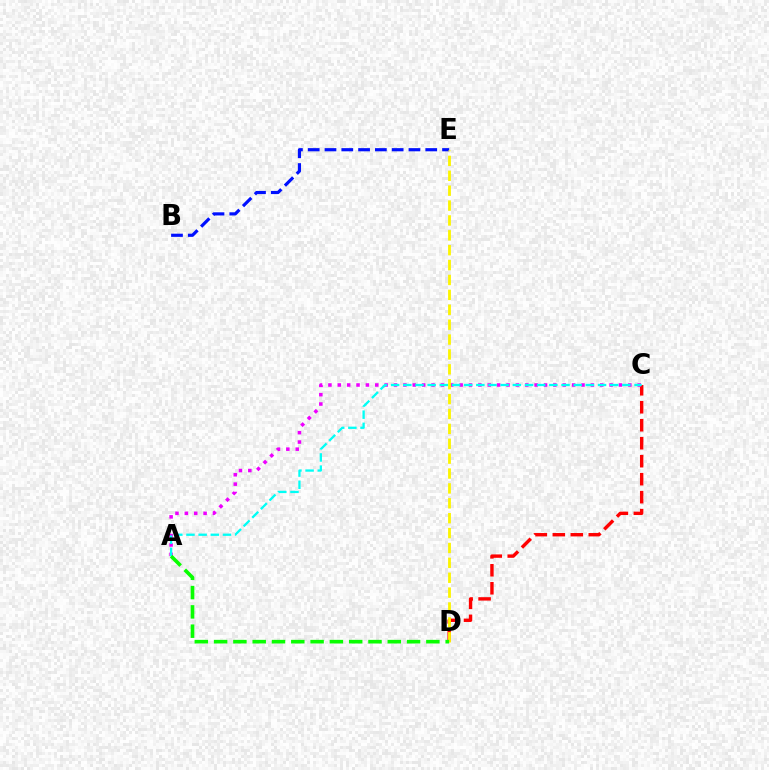{('C', 'D'): [{'color': '#ff0000', 'line_style': 'dashed', 'thickness': 2.44}], ('B', 'E'): [{'color': '#0010ff', 'line_style': 'dashed', 'thickness': 2.28}], ('A', 'C'): [{'color': '#ee00ff', 'line_style': 'dotted', 'thickness': 2.55}, {'color': '#00fff6', 'line_style': 'dashed', 'thickness': 1.65}], ('D', 'E'): [{'color': '#fcf500', 'line_style': 'dashed', 'thickness': 2.02}], ('A', 'D'): [{'color': '#08ff00', 'line_style': 'dashed', 'thickness': 2.62}]}